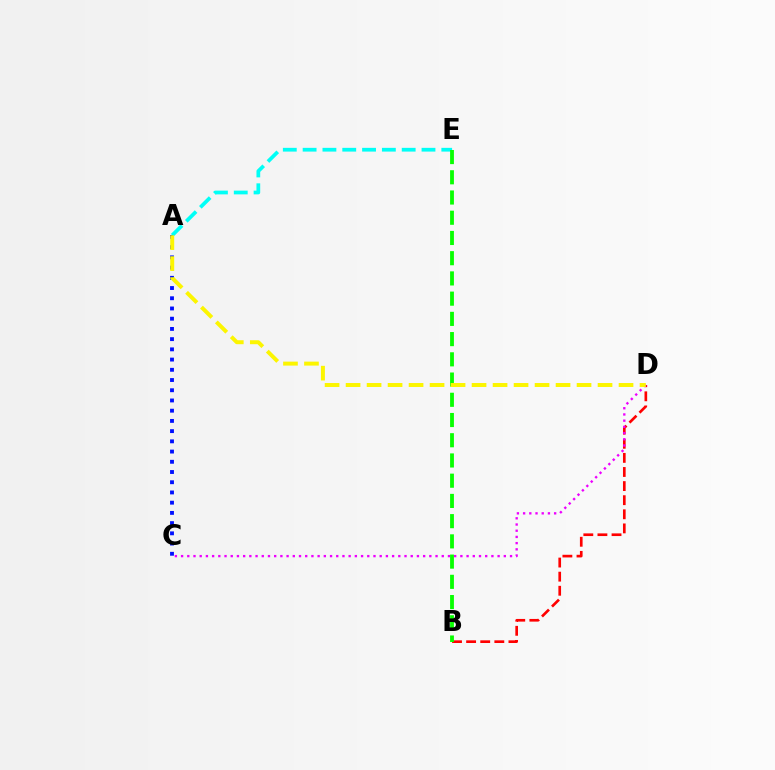{('B', 'D'): [{'color': '#ff0000', 'line_style': 'dashed', 'thickness': 1.92}], ('C', 'D'): [{'color': '#ee00ff', 'line_style': 'dotted', 'thickness': 1.69}], ('A', 'C'): [{'color': '#0010ff', 'line_style': 'dotted', 'thickness': 2.78}], ('A', 'E'): [{'color': '#00fff6', 'line_style': 'dashed', 'thickness': 2.69}], ('B', 'E'): [{'color': '#08ff00', 'line_style': 'dashed', 'thickness': 2.75}], ('A', 'D'): [{'color': '#fcf500', 'line_style': 'dashed', 'thickness': 2.85}]}